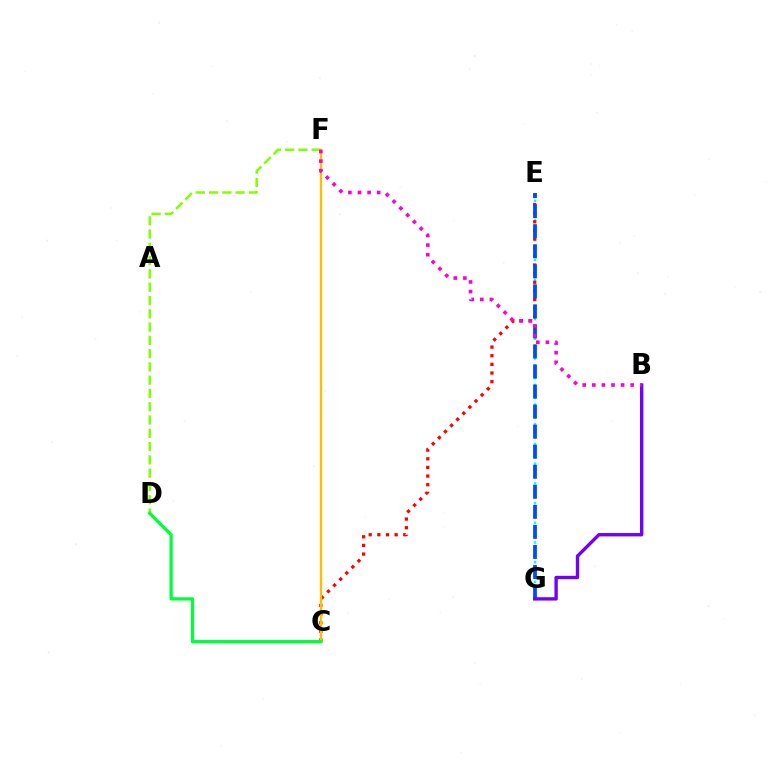{('D', 'F'): [{'color': '#84ff00', 'line_style': 'dashed', 'thickness': 1.8}], ('E', 'G'): [{'color': '#00fff6', 'line_style': 'dotted', 'thickness': 1.79}, {'color': '#004bff', 'line_style': 'dashed', 'thickness': 2.72}], ('C', 'E'): [{'color': '#ff0000', 'line_style': 'dotted', 'thickness': 2.35}], ('B', 'G'): [{'color': '#7200ff', 'line_style': 'solid', 'thickness': 2.42}], ('C', 'F'): [{'color': '#ffbd00', 'line_style': 'solid', 'thickness': 1.7}], ('C', 'D'): [{'color': '#00ff39', 'line_style': 'solid', 'thickness': 2.36}], ('B', 'F'): [{'color': '#ff00cf', 'line_style': 'dotted', 'thickness': 2.6}]}